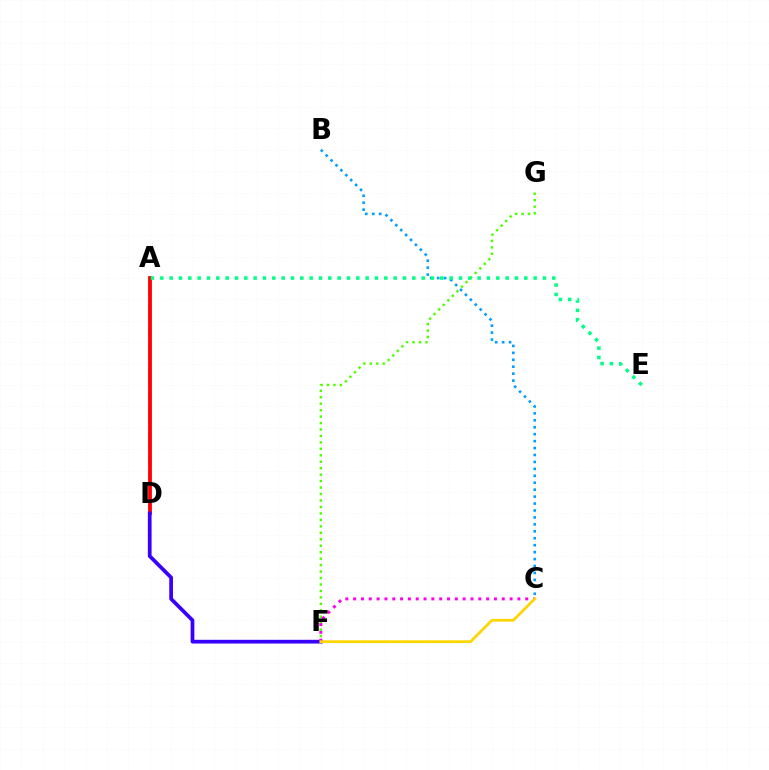{('B', 'C'): [{'color': '#009eff', 'line_style': 'dotted', 'thickness': 1.89}], ('F', 'G'): [{'color': '#4fff00', 'line_style': 'dotted', 'thickness': 1.75}], ('A', 'D'): [{'color': '#ff0000', 'line_style': 'solid', 'thickness': 2.73}], ('D', 'F'): [{'color': '#3700ff', 'line_style': 'solid', 'thickness': 2.68}], ('A', 'E'): [{'color': '#00ff86', 'line_style': 'dotted', 'thickness': 2.54}], ('C', 'F'): [{'color': '#ff00ed', 'line_style': 'dotted', 'thickness': 2.13}, {'color': '#ffd500', 'line_style': 'solid', 'thickness': 1.96}]}